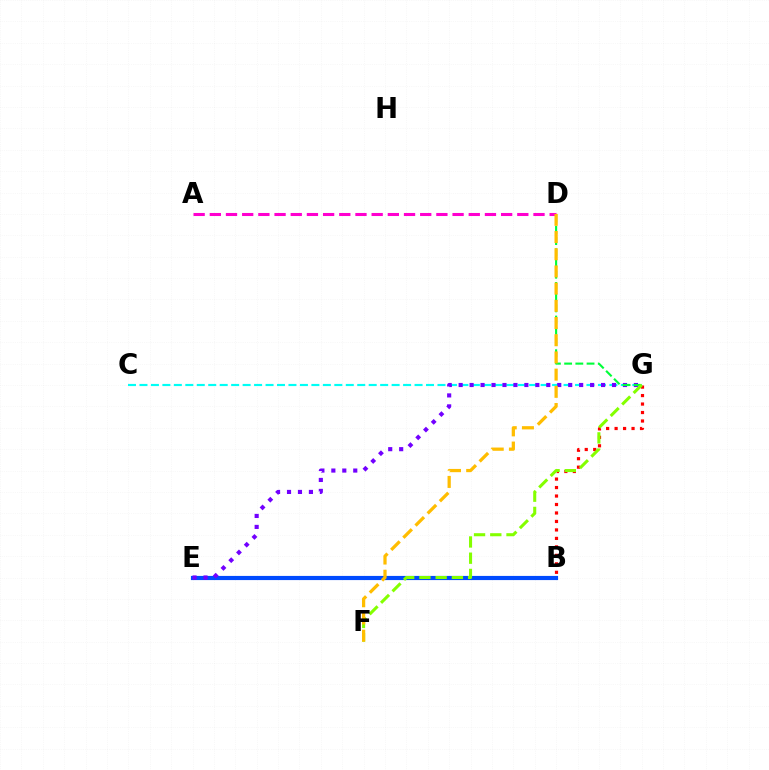{('C', 'G'): [{'color': '#00fff6', 'line_style': 'dashed', 'thickness': 1.56}], ('B', 'E'): [{'color': '#004bff', 'line_style': 'solid', 'thickness': 2.99}], ('E', 'G'): [{'color': '#7200ff', 'line_style': 'dotted', 'thickness': 2.98}], ('B', 'G'): [{'color': '#ff0000', 'line_style': 'dotted', 'thickness': 2.3}], ('D', 'G'): [{'color': '#00ff39', 'line_style': 'dashed', 'thickness': 1.52}], ('F', 'G'): [{'color': '#84ff00', 'line_style': 'dashed', 'thickness': 2.21}], ('A', 'D'): [{'color': '#ff00cf', 'line_style': 'dashed', 'thickness': 2.2}], ('D', 'F'): [{'color': '#ffbd00', 'line_style': 'dashed', 'thickness': 2.34}]}